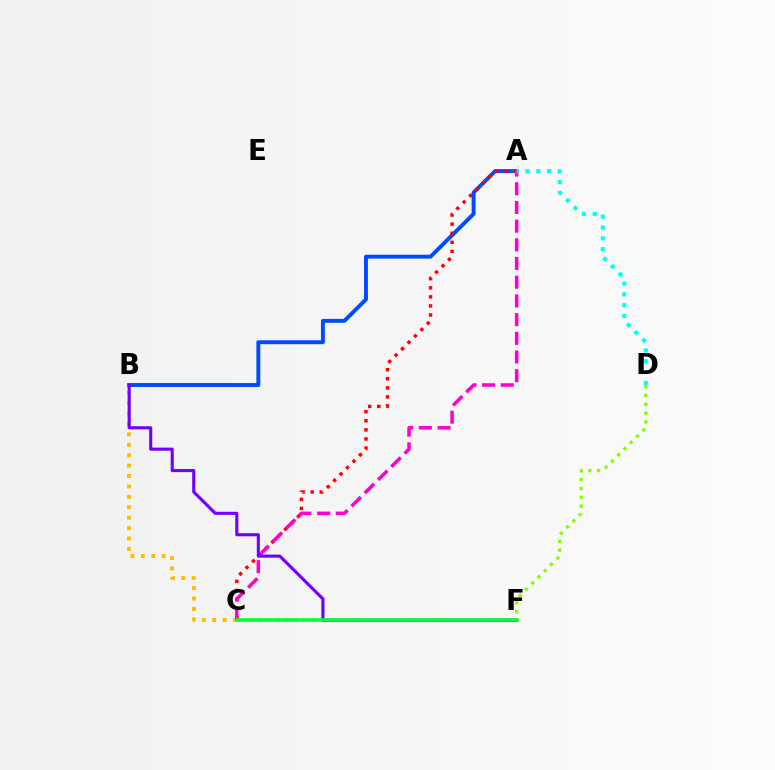{('B', 'C'): [{'color': '#ffbd00', 'line_style': 'dotted', 'thickness': 2.83}], ('C', 'D'): [{'color': '#84ff00', 'line_style': 'dotted', 'thickness': 2.4}], ('A', 'B'): [{'color': '#004bff', 'line_style': 'solid', 'thickness': 2.82}], ('A', 'C'): [{'color': '#ff0000', 'line_style': 'dotted', 'thickness': 2.47}, {'color': '#ff00cf', 'line_style': 'dashed', 'thickness': 2.54}], ('B', 'F'): [{'color': '#7200ff', 'line_style': 'solid', 'thickness': 2.24}], ('A', 'D'): [{'color': '#00fff6', 'line_style': 'dotted', 'thickness': 2.94}], ('C', 'F'): [{'color': '#00ff39', 'line_style': 'solid', 'thickness': 2.53}]}